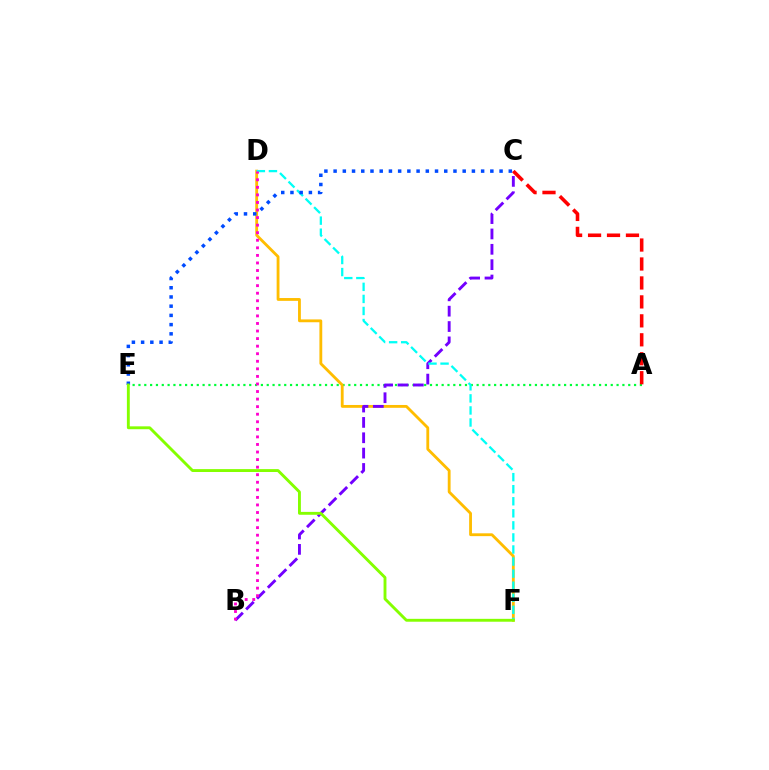{('A', 'E'): [{'color': '#00ff39', 'line_style': 'dotted', 'thickness': 1.58}], ('D', 'F'): [{'color': '#ffbd00', 'line_style': 'solid', 'thickness': 2.04}, {'color': '#00fff6', 'line_style': 'dashed', 'thickness': 1.64}], ('B', 'C'): [{'color': '#7200ff', 'line_style': 'dashed', 'thickness': 2.09}], ('C', 'E'): [{'color': '#004bff', 'line_style': 'dotted', 'thickness': 2.51}], ('E', 'F'): [{'color': '#84ff00', 'line_style': 'solid', 'thickness': 2.08}], ('B', 'D'): [{'color': '#ff00cf', 'line_style': 'dotted', 'thickness': 2.05}], ('A', 'C'): [{'color': '#ff0000', 'line_style': 'dashed', 'thickness': 2.57}]}